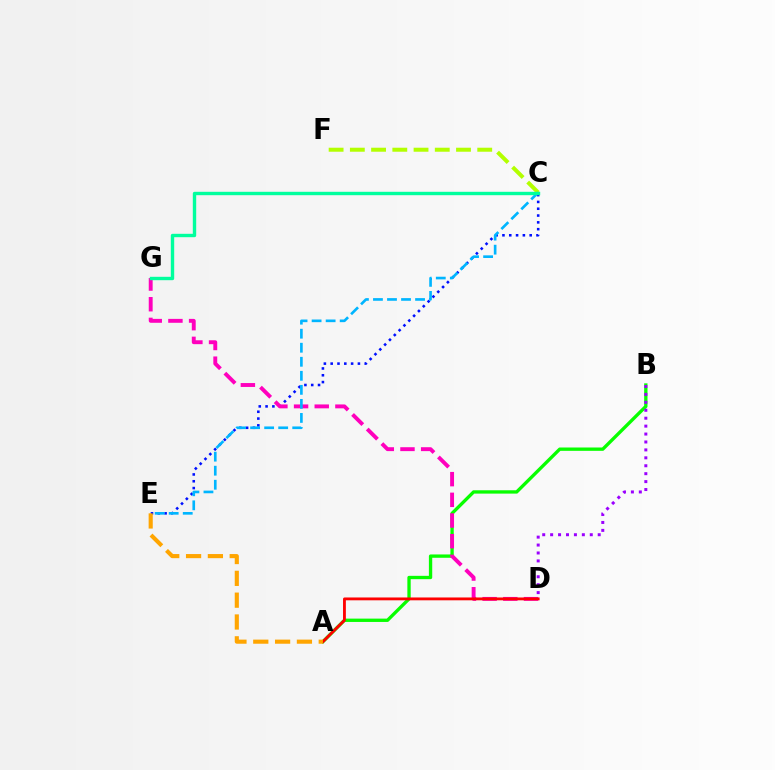{('A', 'B'): [{'color': '#08ff00', 'line_style': 'solid', 'thickness': 2.4}], ('C', 'E'): [{'color': '#0010ff', 'line_style': 'dotted', 'thickness': 1.85}, {'color': '#00b5ff', 'line_style': 'dashed', 'thickness': 1.91}], ('D', 'G'): [{'color': '#ff00bd', 'line_style': 'dashed', 'thickness': 2.81}], ('B', 'D'): [{'color': '#9b00ff', 'line_style': 'dotted', 'thickness': 2.15}], ('A', 'D'): [{'color': '#ff0000', 'line_style': 'solid', 'thickness': 2.04}], ('A', 'E'): [{'color': '#ffa500', 'line_style': 'dashed', 'thickness': 2.96}], ('C', 'F'): [{'color': '#b3ff00', 'line_style': 'dashed', 'thickness': 2.88}], ('C', 'G'): [{'color': '#00ff9d', 'line_style': 'solid', 'thickness': 2.44}]}